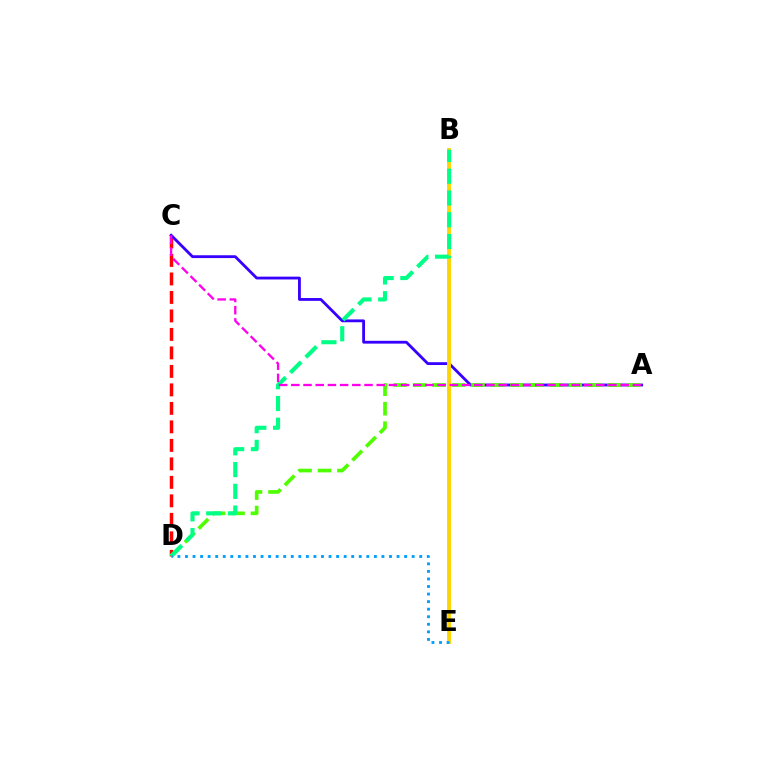{('C', 'D'): [{'color': '#ff0000', 'line_style': 'dashed', 'thickness': 2.51}], ('A', 'C'): [{'color': '#3700ff', 'line_style': 'solid', 'thickness': 2.03}, {'color': '#ff00ed', 'line_style': 'dashed', 'thickness': 1.66}], ('B', 'E'): [{'color': '#ffd500', 'line_style': 'solid', 'thickness': 2.79}], ('A', 'D'): [{'color': '#4fff00', 'line_style': 'dashed', 'thickness': 2.64}], ('B', 'D'): [{'color': '#00ff86', 'line_style': 'dashed', 'thickness': 2.96}], ('D', 'E'): [{'color': '#009eff', 'line_style': 'dotted', 'thickness': 2.05}]}